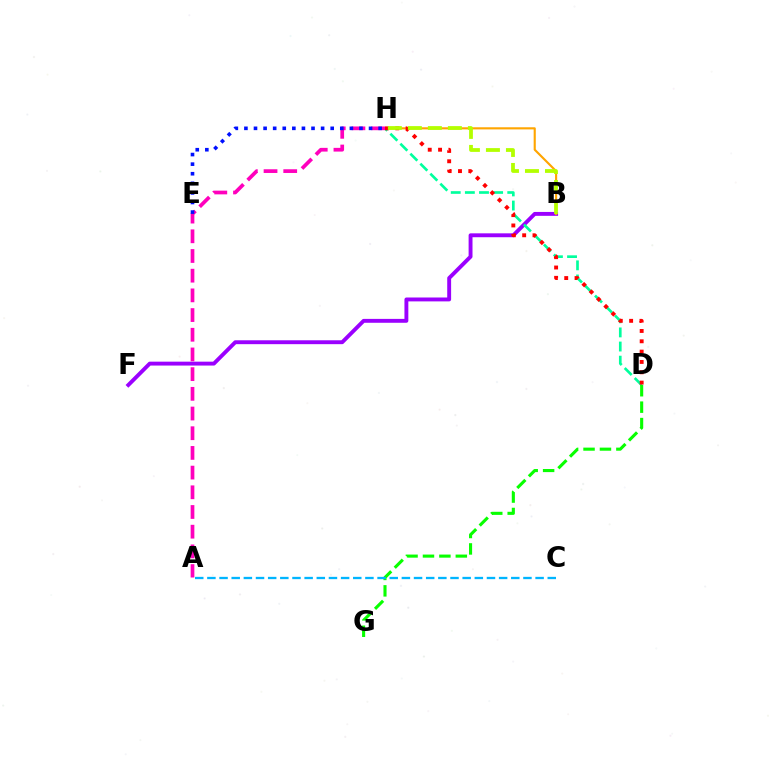{('B', 'F'): [{'color': '#9b00ff', 'line_style': 'solid', 'thickness': 2.8}], ('B', 'H'): [{'color': '#ffa500', 'line_style': 'solid', 'thickness': 1.53}, {'color': '#b3ff00', 'line_style': 'dashed', 'thickness': 2.72}], ('D', 'H'): [{'color': '#00ff9d', 'line_style': 'dashed', 'thickness': 1.92}, {'color': '#ff0000', 'line_style': 'dotted', 'thickness': 2.81}], ('A', 'H'): [{'color': '#ff00bd', 'line_style': 'dashed', 'thickness': 2.68}], ('E', 'H'): [{'color': '#0010ff', 'line_style': 'dotted', 'thickness': 2.6}], ('D', 'G'): [{'color': '#08ff00', 'line_style': 'dashed', 'thickness': 2.23}], ('A', 'C'): [{'color': '#00b5ff', 'line_style': 'dashed', 'thickness': 1.65}]}